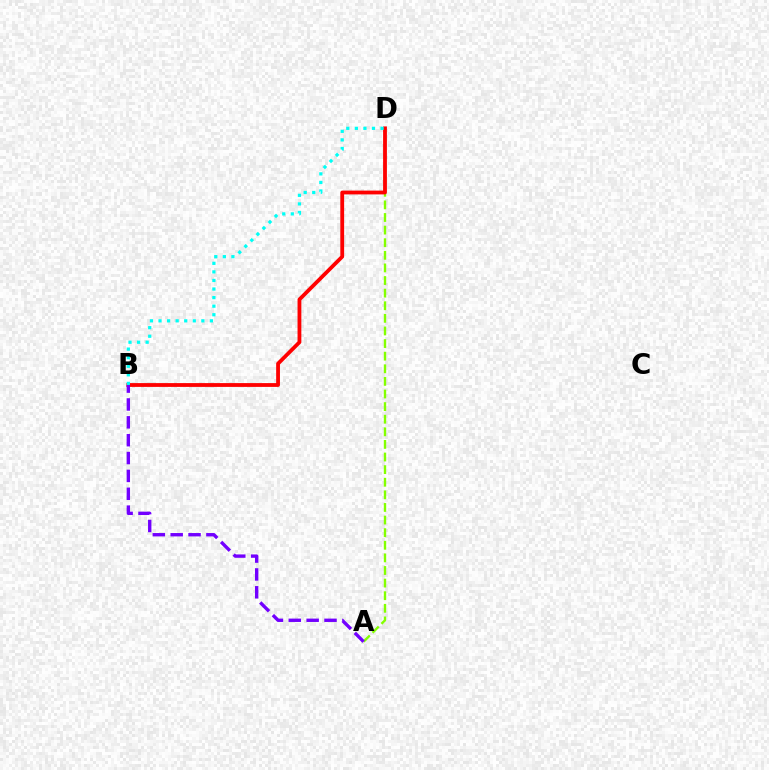{('A', 'D'): [{'color': '#84ff00', 'line_style': 'dashed', 'thickness': 1.71}], ('B', 'D'): [{'color': '#ff0000', 'line_style': 'solid', 'thickness': 2.74}, {'color': '#00fff6', 'line_style': 'dotted', 'thickness': 2.33}], ('A', 'B'): [{'color': '#7200ff', 'line_style': 'dashed', 'thickness': 2.43}]}